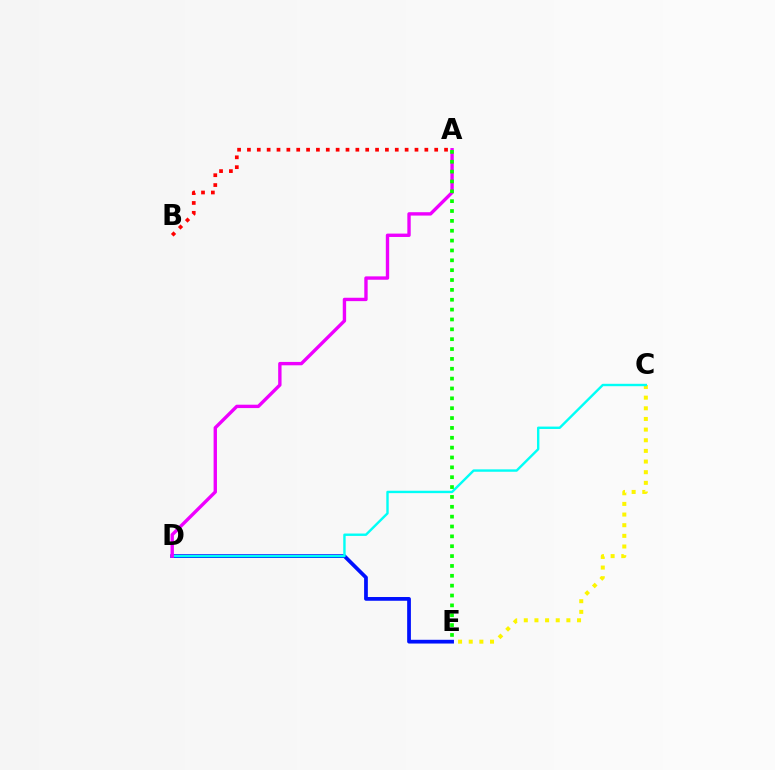{('D', 'E'): [{'color': '#0010ff', 'line_style': 'solid', 'thickness': 2.69}], ('C', 'E'): [{'color': '#fcf500', 'line_style': 'dotted', 'thickness': 2.89}], ('C', 'D'): [{'color': '#00fff6', 'line_style': 'solid', 'thickness': 1.73}], ('A', 'B'): [{'color': '#ff0000', 'line_style': 'dotted', 'thickness': 2.68}], ('A', 'D'): [{'color': '#ee00ff', 'line_style': 'solid', 'thickness': 2.43}], ('A', 'E'): [{'color': '#08ff00', 'line_style': 'dotted', 'thickness': 2.68}]}